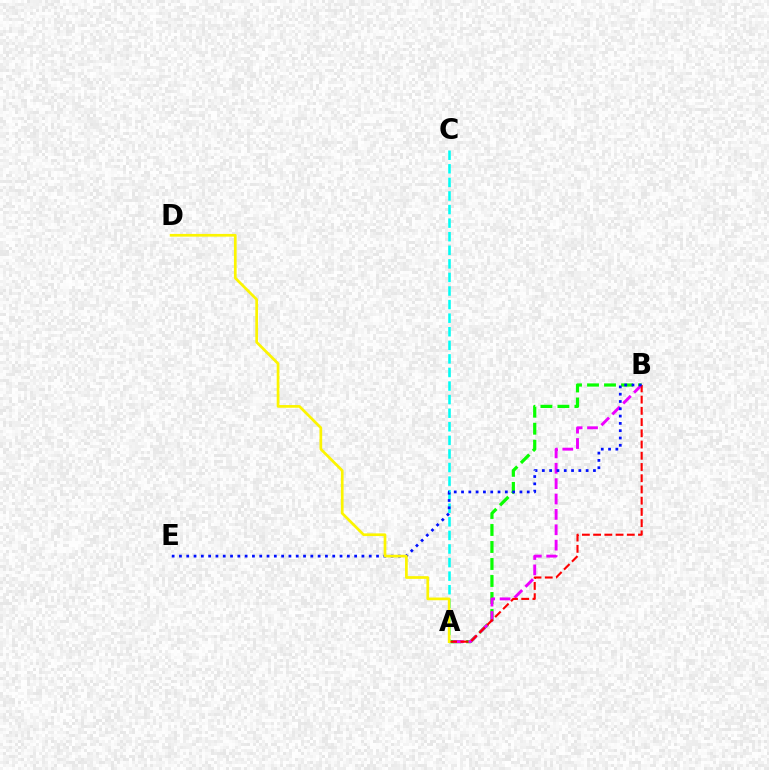{('A', 'B'): [{'color': '#08ff00', 'line_style': 'dashed', 'thickness': 2.31}, {'color': '#ee00ff', 'line_style': 'dashed', 'thickness': 2.09}, {'color': '#ff0000', 'line_style': 'dashed', 'thickness': 1.53}], ('A', 'C'): [{'color': '#00fff6', 'line_style': 'dashed', 'thickness': 1.84}], ('B', 'E'): [{'color': '#0010ff', 'line_style': 'dotted', 'thickness': 1.98}], ('A', 'D'): [{'color': '#fcf500', 'line_style': 'solid', 'thickness': 1.95}]}